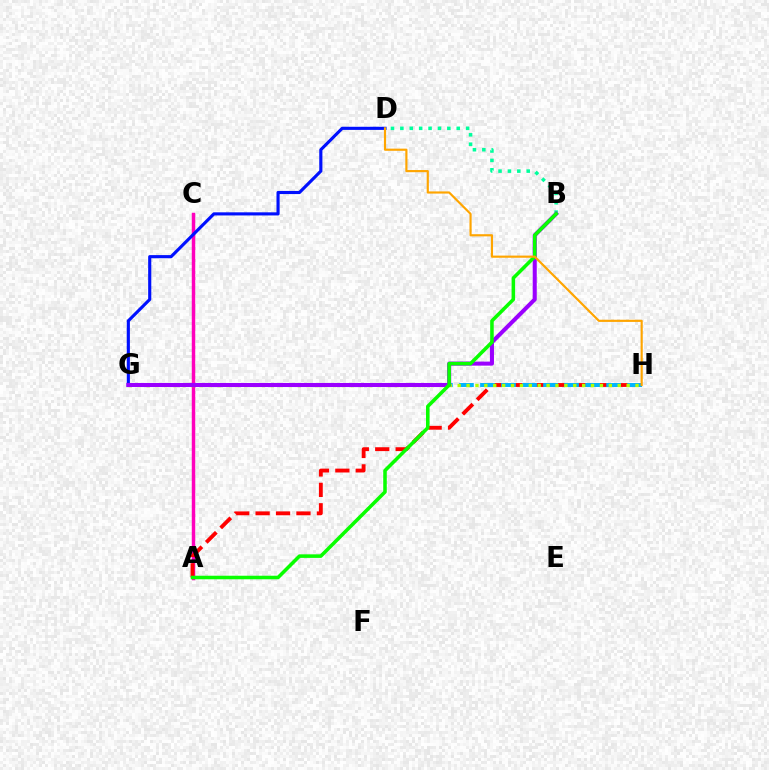{('A', 'C'): [{'color': '#ff00bd', 'line_style': 'solid', 'thickness': 2.49}], ('A', 'H'): [{'color': '#ff0000', 'line_style': 'dashed', 'thickness': 2.77}], ('D', 'G'): [{'color': '#0010ff', 'line_style': 'solid', 'thickness': 2.26}], ('B', 'D'): [{'color': '#00ff9d', 'line_style': 'dotted', 'thickness': 2.55}], ('G', 'H'): [{'color': '#00b5ff', 'line_style': 'dashed', 'thickness': 2.86}, {'color': '#b3ff00', 'line_style': 'dotted', 'thickness': 2.42}], ('B', 'G'): [{'color': '#9b00ff', 'line_style': 'solid', 'thickness': 2.92}], ('A', 'B'): [{'color': '#08ff00', 'line_style': 'solid', 'thickness': 2.55}], ('D', 'H'): [{'color': '#ffa500', 'line_style': 'solid', 'thickness': 1.56}]}